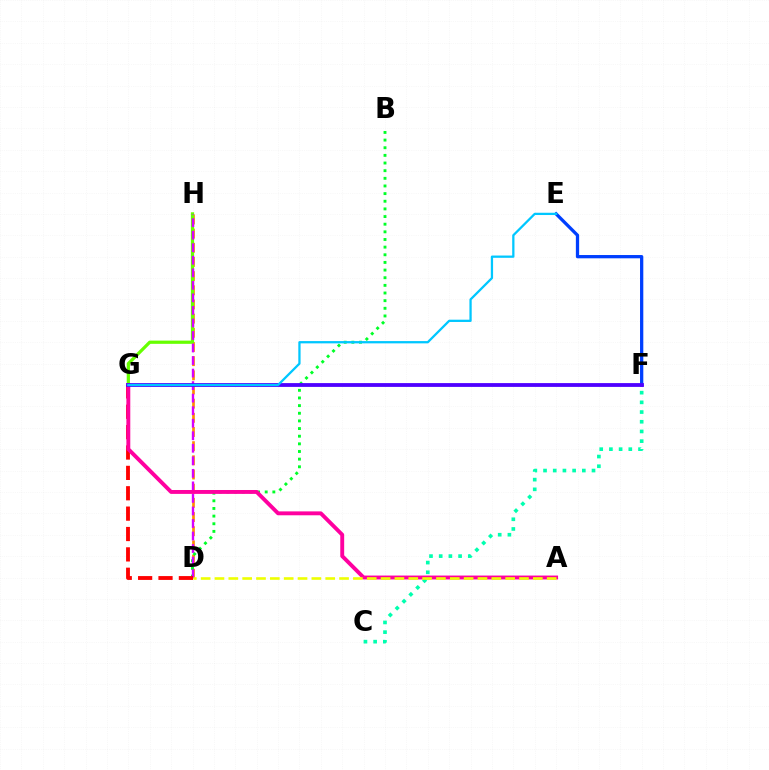{('D', 'H'): [{'color': '#ff8800', 'line_style': 'dashed', 'thickness': 1.93}, {'color': '#d600ff', 'line_style': 'dashed', 'thickness': 1.7}], ('C', 'F'): [{'color': '#00ffaf', 'line_style': 'dotted', 'thickness': 2.63}], ('E', 'F'): [{'color': '#003fff', 'line_style': 'solid', 'thickness': 2.36}], ('B', 'D'): [{'color': '#00ff27', 'line_style': 'dotted', 'thickness': 2.08}], ('G', 'H'): [{'color': '#66ff00', 'line_style': 'solid', 'thickness': 2.32}], ('D', 'G'): [{'color': '#ff0000', 'line_style': 'dashed', 'thickness': 2.77}], ('A', 'G'): [{'color': '#ff00a0', 'line_style': 'solid', 'thickness': 2.8}], ('F', 'G'): [{'color': '#4f00ff', 'line_style': 'solid', 'thickness': 2.74}], ('E', 'G'): [{'color': '#00c7ff', 'line_style': 'solid', 'thickness': 1.64}], ('A', 'D'): [{'color': '#eeff00', 'line_style': 'dashed', 'thickness': 1.88}]}